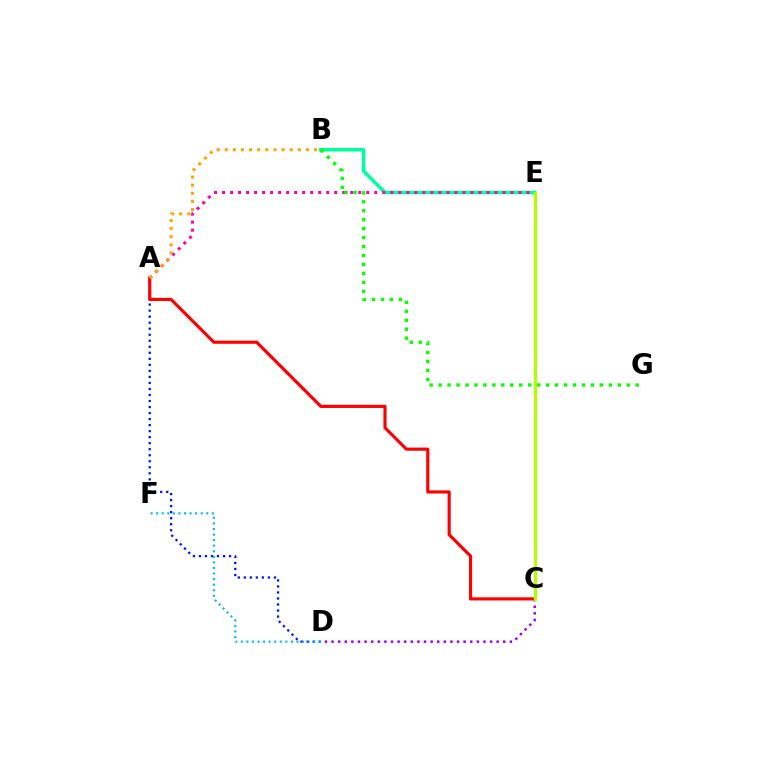{('A', 'D'): [{'color': '#0010ff', 'line_style': 'dotted', 'thickness': 1.64}], ('C', 'D'): [{'color': '#9b00ff', 'line_style': 'dotted', 'thickness': 1.79}], ('A', 'C'): [{'color': '#ff0000', 'line_style': 'solid', 'thickness': 2.26}], ('B', 'E'): [{'color': '#00ff9d', 'line_style': 'solid', 'thickness': 2.54}], ('A', 'E'): [{'color': '#ff00bd', 'line_style': 'dotted', 'thickness': 2.18}], ('A', 'B'): [{'color': '#ffa500', 'line_style': 'dotted', 'thickness': 2.2}], ('D', 'F'): [{'color': '#00b5ff', 'line_style': 'dotted', 'thickness': 1.51}], ('B', 'G'): [{'color': '#08ff00', 'line_style': 'dotted', 'thickness': 2.43}], ('C', 'E'): [{'color': '#b3ff00', 'line_style': 'solid', 'thickness': 2.31}]}